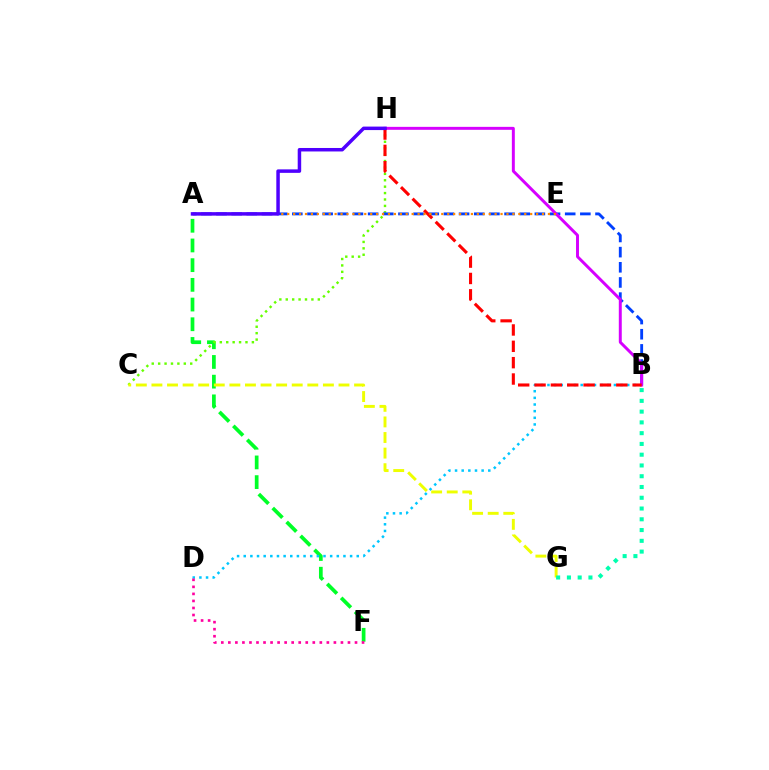{('A', 'F'): [{'color': '#00ff27', 'line_style': 'dashed', 'thickness': 2.68}], ('B', 'D'): [{'color': '#00c7ff', 'line_style': 'dotted', 'thickness': 1.81}], ('C', 'H'): [{'color': '#66ff00', 'line_style': 'dotted', 'thickness': 1.74}], ('A', 'B'): [{'color': '#003fff', 'line_style': 'dashed', 'thickness': 2.06}], ('B', 'H'): [{'color': '#d600ff', 'line_style': 'solid', 'thickness': 2.13}, {'color': '#ff0000', 'line_style': 'dashed', 'thickness': 2.22}], ('C', 'G'): [{'color': '#eeff00', 'line_style': 'dashed', 'thickness': 2.12}], ('A', 'E'): [{'color': '#ff8800', 'line_style': 'dotted', 'thickness': 1.61}], ('D', 'F'): [{'color': '#ff00a0', 'line_style': 'dotted', 'thickness': 1.91}], ('A', 'H'): [{'color': '#4f00ff', 'line_style': 'solid', 'thickness': 2.51}], ('B', 'G'): [{'color': '#00ffaf', 'line_style': 'dotted', 'thickness': 2.93}]}